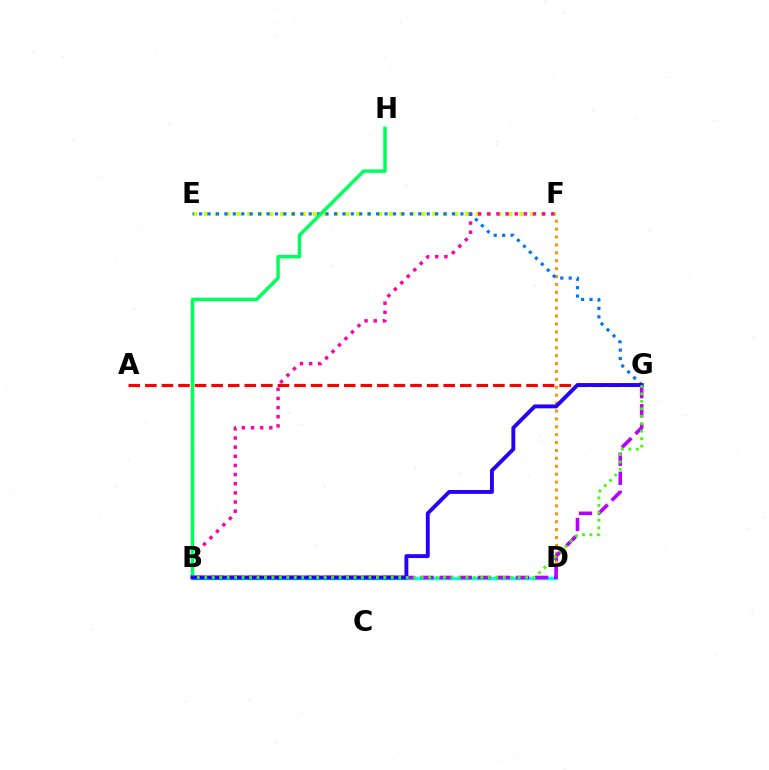{('E', 'F'): [{'color': '#d1ff00', 'line_style': 'dotted', 'thickness': 2.96}], ('D', 'F'): [{'color': '#ff9400', 'line_style': 'dotted', 'thickness': 2.15}], ('B', 'F'): [{'color': '#ff00ac', 'line_style': 'dotted', 'thickness': 2.49}], ('E', 'G'): [{'color': '#0074ff', 'line_style': 'dotted', 'thickness': 2.29}], ('B', 'D'): [{'color': '#00fff6', 'line_style': 'solid', 'thickness': 2.48}], ('B', 'G'): [{'color': '#b900ff', 'line_style': 'dashed', 'thickness': 2.59}, {'color': '#2500ff', 'line_style': 'solid', 'thickness': 2.8}, {'color': '#3dff00', 'line_style': 'dotted', 'thickness': 2.03}], ('B', 'H'): [{'color': '#00ff5c', 'line_style': 'solid', 'thickness': 2.5}], ('A', 'G'): [{'color': '#ff0000', 'line_style': 'dashed', 'thickness': 2.25}]}